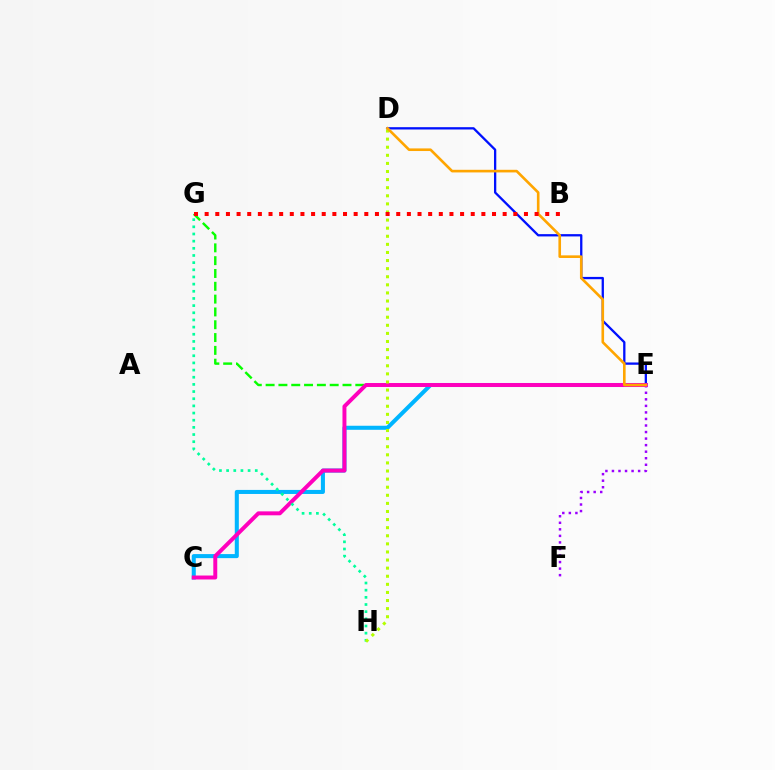{('C', 'E'): [{'color': '#00b5ff', 'line_style': 'solid', 'thickness': 2.92}, {'color': '#ff00bd', 'line_style': 'solid', 'thickness': 2.84}], ('E', 'F'): [{'color': '#9b00ff', 'line_style': 'dotted', 'thickness': 1.78}], ('D', 'E'): [{'color': '#0010ff', 'line_style': 'solid', 'thickness': 1.66}, {'color': '#ffa500', 'line_style': 'solid', 'thickness': 1.89}], ('E', 'G'): [{'color': '#08ff00', 'line_style': 'dashed', 'thickness': 1.74}], ('G', 'H'): [{'color': '#00ff9d', 'line_style': 'dotted', 'thickness': 1.95}], ('D', 'H'): [{'color': '#b3ff00', 'line_style': 'dotted', 'thickness': 2.2}], ('B', 'G'): [{'color': '#ff0000', 'line_style': 'dotted', 'thickness': 2.89}]}